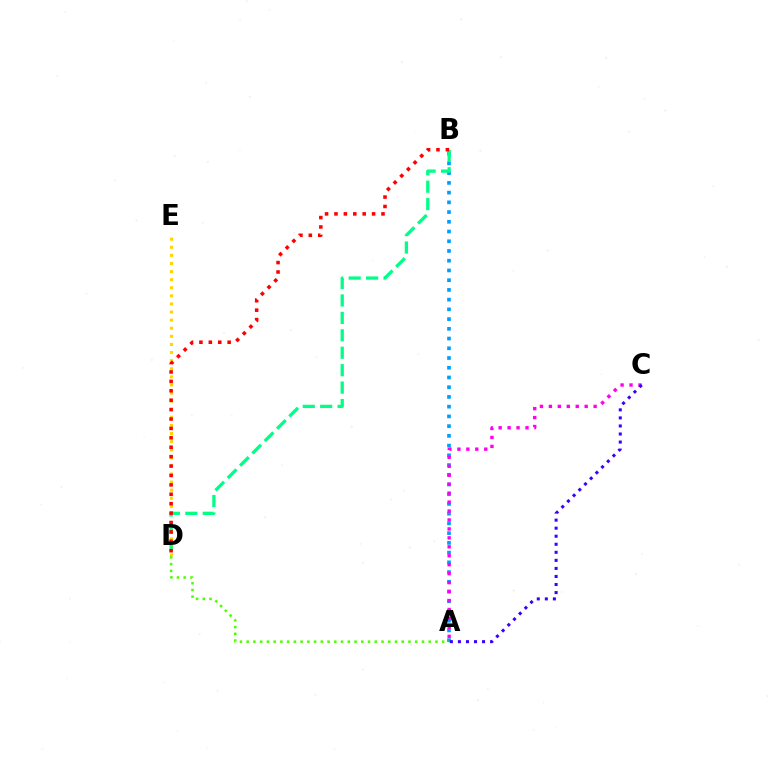{('D', 'E'): [{'color': '#ffd500', 'line_style': 'dotted', 'thickness': 2.2}], ('A', 'B'): [{'color': '#009eff', 'line_style': 'dotted', 'thickness': 2.64}], ('A', 'C'): [{'color': '#ff00ed', 'line_style': 'dotted', 'thickness': 2.43}, {'color': '#3700ff', 'line_style': 'dotted', 'thickness': 2.19}], ('B', 'D'): [{'color': '#00ff86', 'line_style': 'dashed', 'thickness': 2.37}, {'color': '#ff0000', 'line_style': 'dotted', 'thickness': 2.56}], ('A', 'D'): [{'color': '#4fff00', 'line_style': 'dotted', 'thickness': 1.83}]}